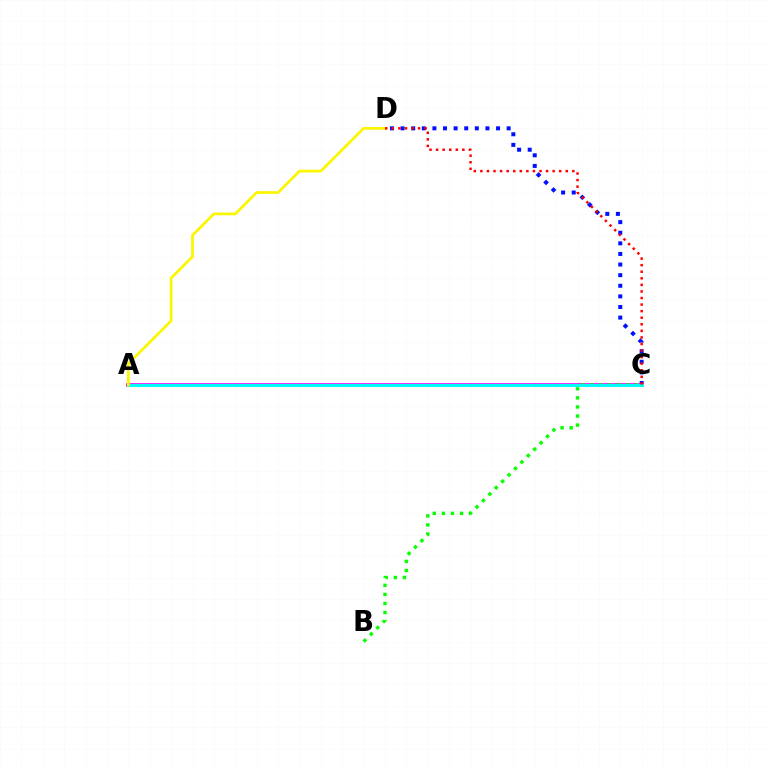{('C', 'D'): [{'color': '#0010ff', 'line_style': 'dotted', 'thickness': 2.88}, {'color': '#ff0000', 'line_style': 'dotted', 'thickness': 1.78}], ('A', 'C'): [{'color': '#ee00ff', 'line_style': 'solid', 'thickness': 2.63}, {'color': '#00fff6', 'line_style': 'solid', 'thickness': 2.2}], ('B', 'C'): [{'color': '#08ff00', 'line_style': 'dotted', 'thickness': 2.46}], ('A', 'D'): [{'color': '#fcf500', 'line_style': 'solid', 'thickness': 1.96}]}